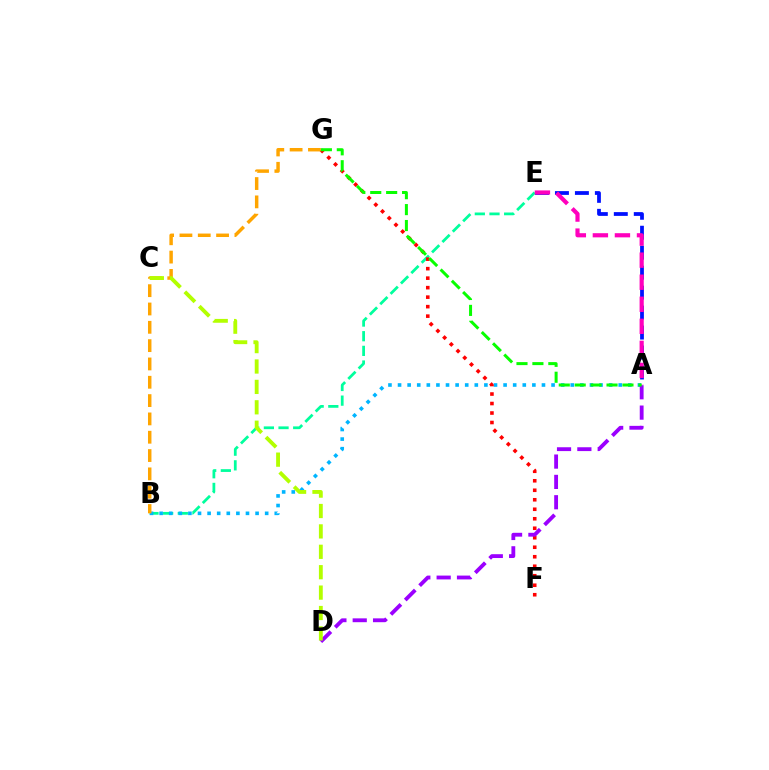{('B', 'E'): [{'color': '#00ff9d', 'line_style': 'dashed', 'thickness': 1.99}], ('A', 'B'): [{'color': '#00b5ff', 'line_style': 'dotted', 'thickness': 2.61}], ('F', 'G'): [{'color': '#ff0000', 'line_style': 'dotted', 'thickness': 2.58}], ('A', 'E'): [{'color': '#0010ff', 'line_style': 'dashed', 'thickness': 2.71}, {'color': '#ff00bd', 'line_style': 'dashed', 'thickness': 3.0}], ('A', 'D'): [{'color': '#9b00ff', 'line_style': 'dashed', 'thickness': 2.76}], ('B', 'G'): [{'color': '#ffa500', 'line_style': 'dashed', 'thickness': 2.49}], ('A', 'G'): [{'color': '#08ff00', 'line_style': 'dashed', 'thickness': 2.16}], ('C', 'D'): [{'color': '#b3ff00', 'line_style': 'dashed', 'thickness': 2.77}]}